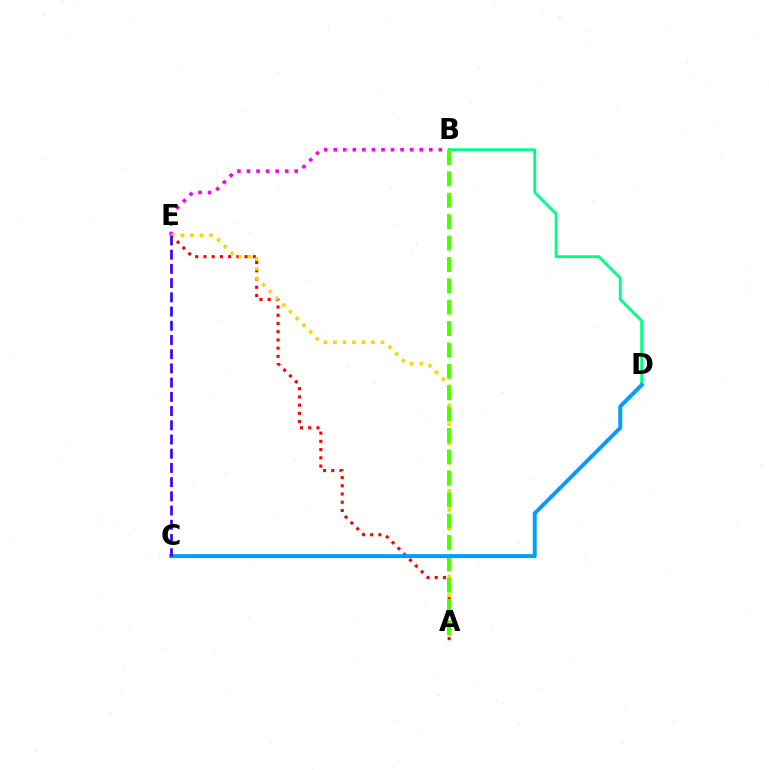{('A', 'E'): [{'color': '#ff0000', 'line_style': 'dotted', 'thickness': 2.24}, {'color': '#ffd500', 'line_style': 'dotted', 'thickness': 2.59}], ('B', 'E'): [{'color': '#ff00ed', 'line_style': 'dotted', 'thickness': 2.6}], ('B', 'D'): [{'color': '#00ff86', 'line_style': 'solid', 'thickness': 2.05}], ('A', 'B'): [{'color': '#4fff00', 'line_style': 'dashed', 'thickness': 2.91}], ('C', 'D'): [{'color': '#009eff', 'line_style': 'solid', 'thickness': 2.85}], ('C', 'E'): [{'color': '#3700ff', 'line_style': 'dashed', 'thickness': 1.93}]}